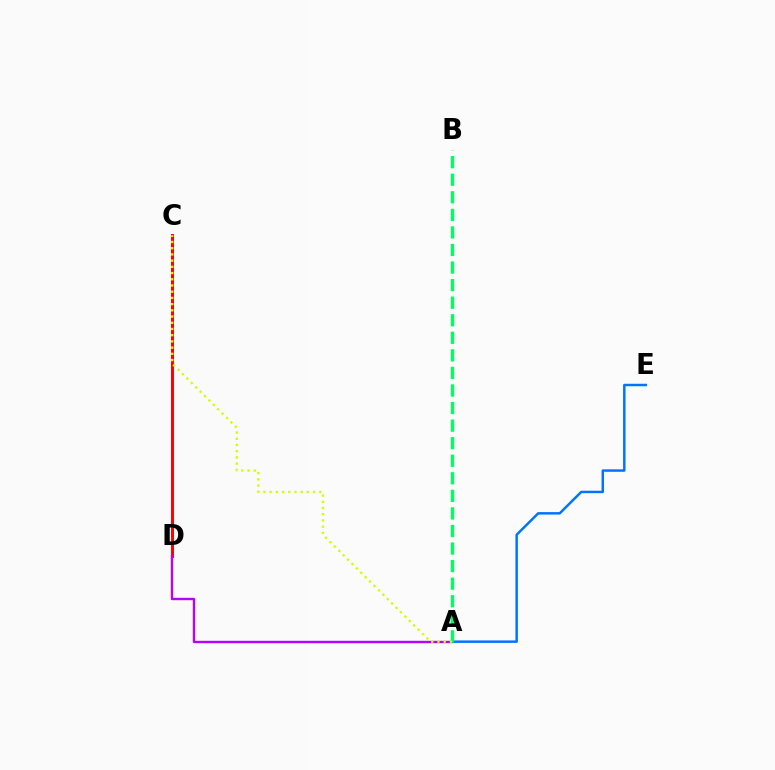{('C', 'D'): [{'color': '#ff0000', 'line_style': 'solid', 'thickness': 2.13}], ('A', 'D'): [{'color': '#b900ff', 'line_style': 'solid', 'thickness': 1.73}], ('A', 'E'): [{'color': '#0074ff', 'line_style': 'solid', 'thickness': 1.78}], ('A', 'B'): [{'color': '#00ff5c', 'line_style': 'dashed', 'thickness': 2.39}], ('A', 'C'): [{'color': '#d1ff00', 'line_style': 'dotted', 'thickness': 1.69}]}